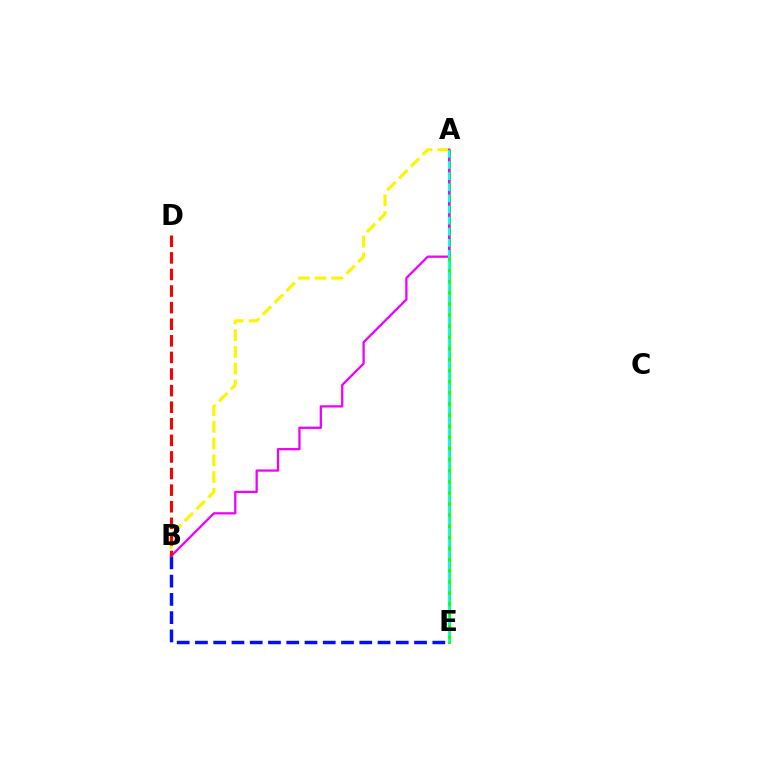{('B', 'E'): [{'color': '#0010ff', 'line_style': 'dashed', 'thickness': 2.48}], ('A', 'B'): [{'color': '#fcf500', 'line_style': 'dashed', 'thickness': 2.28}, {'color': '#ee00ff', 'line_style': 'solid', 'thickness': 1.64}], ('A', 'E'): [{'color': '#08ff00', 'line_style': 'solid', 'thickness': 2.02}, {'color': '#00fff6', 'line_style': 'dashed', 'thickness': 1.51}], ('B', 'D'): [{'color': '#ff0000', 'line_style': 'dashed', 'thickness': 2.25}]}